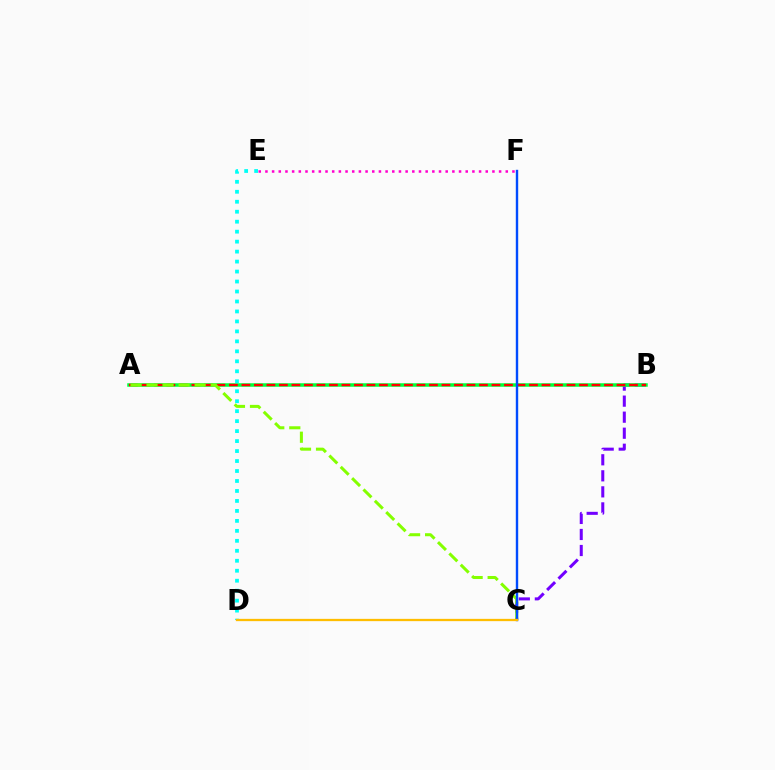{('B', 'C'): [{'color': '#7200ff', 'line_style': 'dashed', 'thickness': 2.18}], ('A', 'B'): [{'color': '#00ff39', 'line_style': 'solid', 'thickness': 2.52}, {'color': '#ff0000', 'line_style': 'dashed', 'thickness': 1.7}], ('D', 'E'): [{'color': '#00fff6', 'line_style': 'dotted', 'thickness': 2.71}], ('E', 'F'): [{'color': '#ff00cf', 'line_style': 'dotted', 'thickness': 1.81}], ('A', 'C'): [{'color': '#84ff00', 'line_style': 'dashed', 'thickness': 2.18}], ('C', 'F'): [{'color': '#004bff', 'line_style': 'solid', 'thickness': 1.73}], ('C', 'D'): [{'color': '#ffbd00', 'line_style': 'solid', 'thickness': 1.65}]}